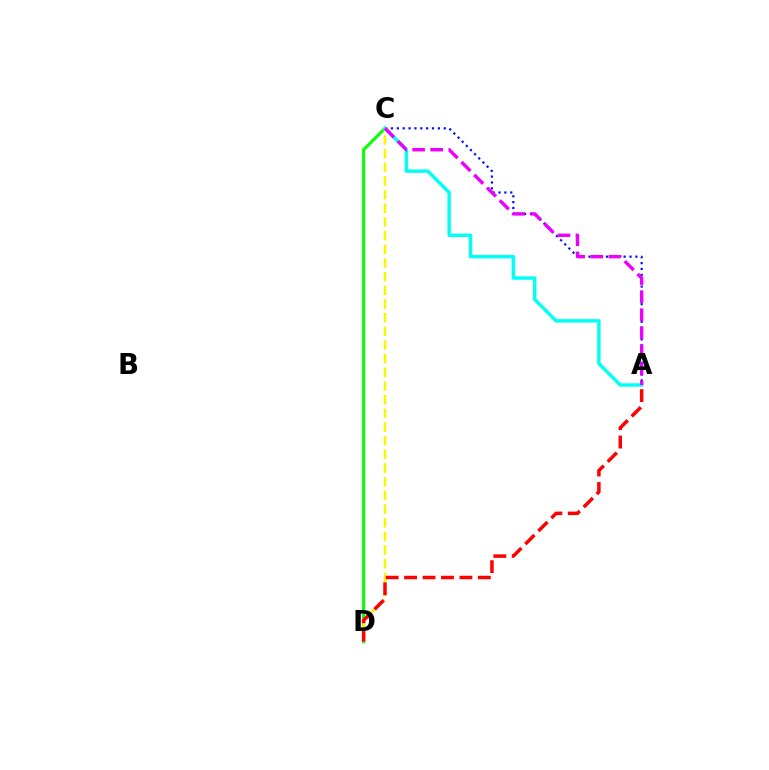{('C', 'D'): [{'color': '#08ff00', 'line_style': 'solid', 'thickness': 2.22}, {'color': '#fcf500', 'line_style': 'dashed', 'thickness': 1.86}], ('A', 'C'): [{'color': '#0010ff', 'line_style': 'dotted', 'thickness': 1.59}, {'color': '#00fff6', 'line_style': 'solid', 'thickness': 2.49}, {'color': '#ee00ff', 'line_style': 'dashed', 'thickness': 2.46}], ('A', 'D'): [{'color': '#ff0000', 'line_style': 'dashed', 'thickness': 2.5}]}